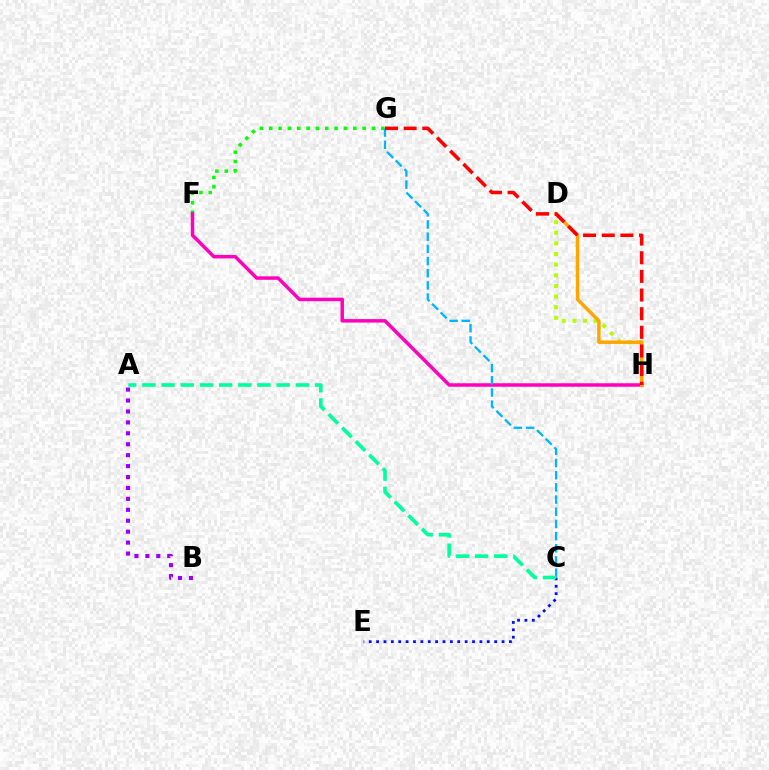{('C', 'E'): [{'color': '#0010ff', 'line_style': 'dotted', 'thickness': 2.01}], ('D', 'H'): [{'color': '#b3ff00', 'line_style': 'dotted', 'thickness': 2.89}, {'color': '#ffa500', 'line_style': 'solid', 'thickness': 2.47}], ('A', 'B'): [{'color': '#9b00ff', 'line_style': 'dotted', 'thickness': 2.97}], ('F', 'G'): [{'color': '#08ff00', 'line_style': 'dotted', 'thickness': 2.54}], ('F', 'H'): [{'color': '#ff00bd', 'line_style': 'solid', 'thickness': 2.5}], ('C', 'G'): [{'color': '#00b5ff', 'line_style': 'dashed', 'thickness': 1.65}], ('A', 'C'): [{'color': '#00ff9d', 'line_style': 'dashed', 'thickness': 2.61}], ('G', 'H'): [{'color': '#ff0000', 'line_style': 'dashed', 'thickness': 2.53}]}